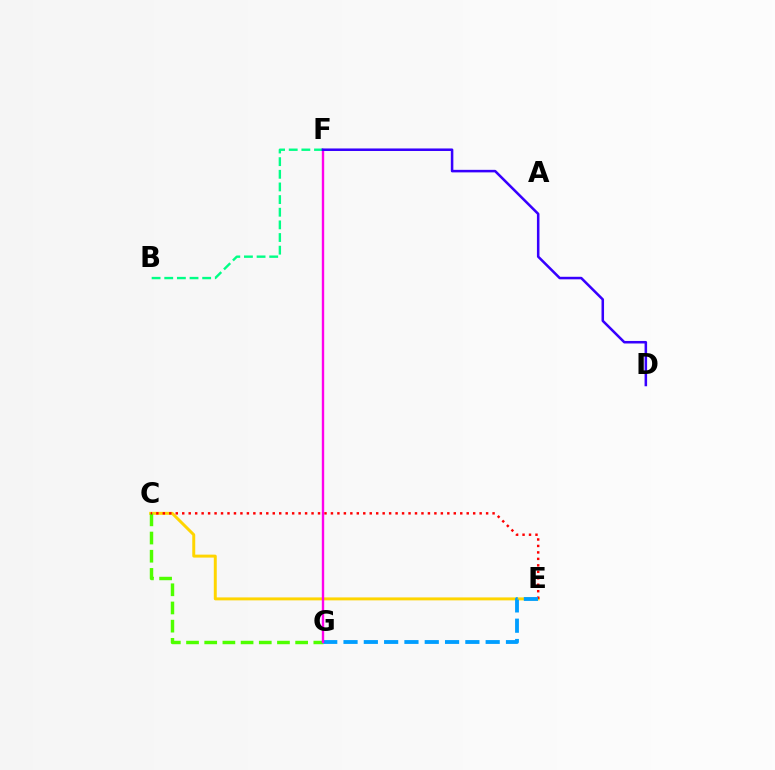{('C', 'E'): [{'color': '#ffd500', 'line_style': 'solid', 'thickness': 2.13}, {'color': '#ff0000', 'line_style': 'dotted', 'thickness': 1.76}], ('C', 'G'): [{'color': '#4fff00', 'line_style': 'dashed', 'thickness': 2.47}], ('E', 'G'): [{'color': '#009eff', 'line_style': 'dashed', 'thickness': 2.76}], ('F', 'G'): [{'color': '#ff00ed', 'line_style': 'solid', 'thickness': 1.72}], ('B', 'F'): [{'color': '#00ff86', 'line_style': 'dashed', 'thickness': 1.72}], ('D', 'F'): [{'color': '#3700ff', 'line_style': 'solid', 'thickness': 1.82}]}